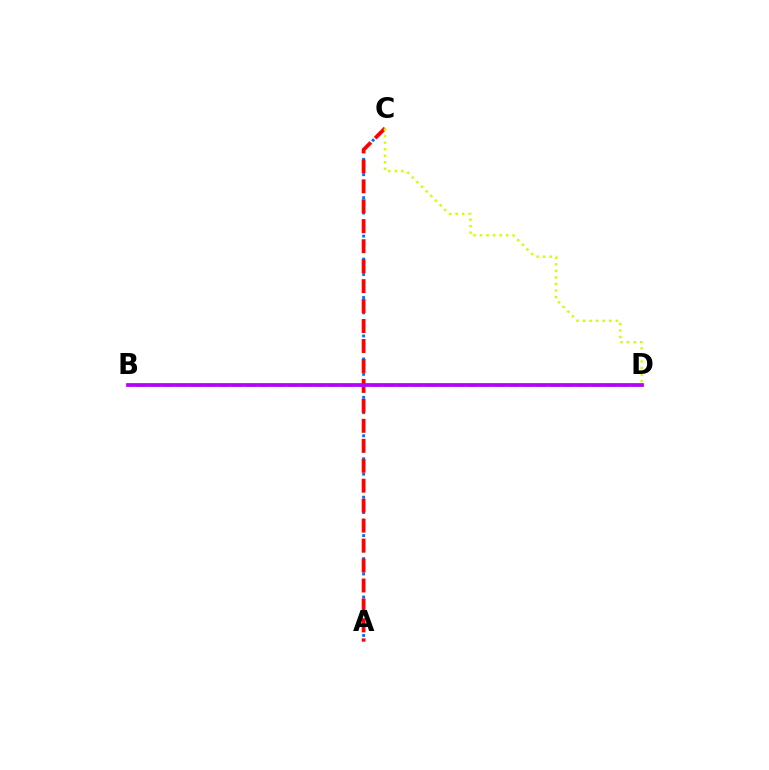{('A', 'C'): [{'color': '#0074ff', 'line_style': 'dotted', 'thickness': 2.09}, {'color': '#ff0000', 'line_style': 'dashed', 'thickness': 2.71}], ('B', 'D'): [{'color': '#00ff5c', 'line_style': 'dashed', 'thickness': 1.88}, {'color': '#b900ff', 'line_style': 'solid', 'thickness': 2.7}], ('C', 'D'): [{'color': '#d1ff00', 'line_style': 'dotted', 'thickness': 1.78}]}